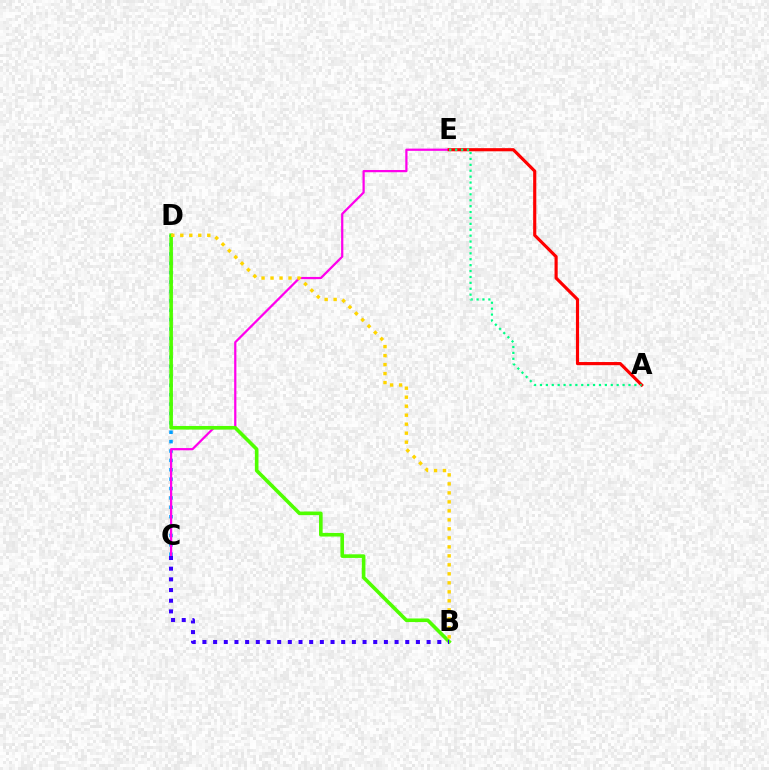{('C', 'D'): [{'color': '#009eff', 'line_style': 'dotted', 'thickness': 2.55}], ('C', 'E'): [{'color': '#ff00ed', 'line_style': 'solid', 'thickness': 1.61}], ('B', 'D'): [{'color': '#4fff00', 'line_style': 'solid', 'thickness': 2.6}, {'color': '#ffd500', 'line_style': 'dotted', 'thickness': 2.44}], ('A', 'E'): [{'color': '#ff0000', 'line_style': 'solid', 'thickness': 2.27}, {'color': '#00ff86', 'line_style': 'dotted', 'thickness': 1.6}], ('B', 'C'): [{'color': '#3700ff', 'line_style': 'dotted', 'thickness': 2.9}]}